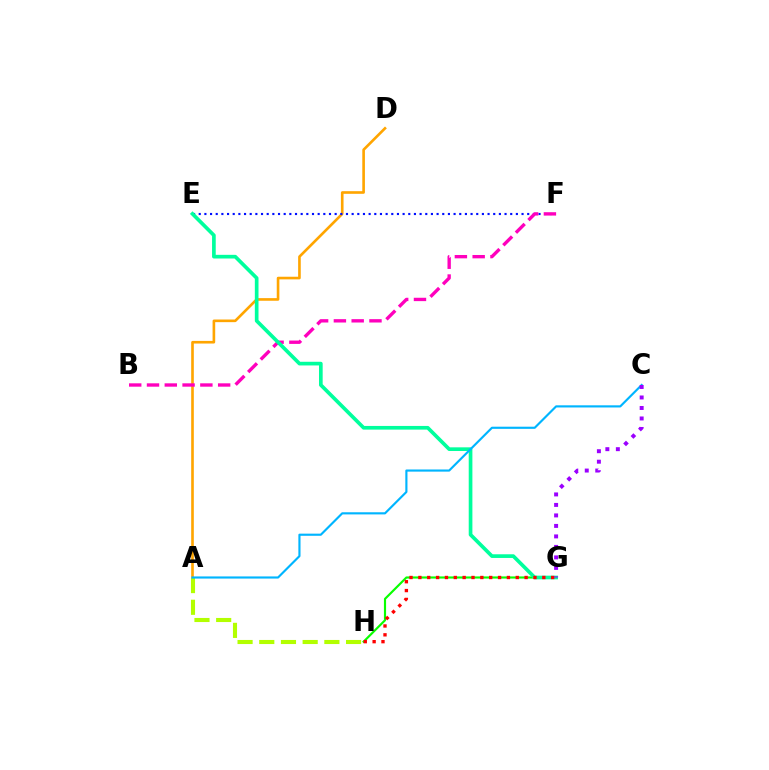{('G', 'H'): [{'color': '#08ff00', 'line_style': 'solid', 'thickness': 1.55}, {'color': '#ff0000', 'line_style': 'dotted', 'thickness': 2.41}], ('A', 'D'): [{'color': '#ffa500', 'line_style': 'solid', 'thickness': 1.9}], ('E', 'F'): [{'color': '#0010ff', 'line_style': 'dotted', 'thickness': 1.54}], ('A', 'H'): [{'color': '#b3ff00', 'line_style': 'dashed', 'thickness': 2.95}], ('B', 'F'): [{'color': '#ff00bd', 'line_style': 'dashed', 'thickness': 2.42}], ('E', 'G'): [{'color': '#00ff9d', 'line_style': 'solid', 'thickness': 2.64}], ('A', 'C'): [{'color': '#00b5ff', 'line_style': 'solid', 'thickness': 1.55}], ('C', 'G'): [{'color': '#9b00ff', 'line_style': 'dotted', 'thickness': 2.85}]}